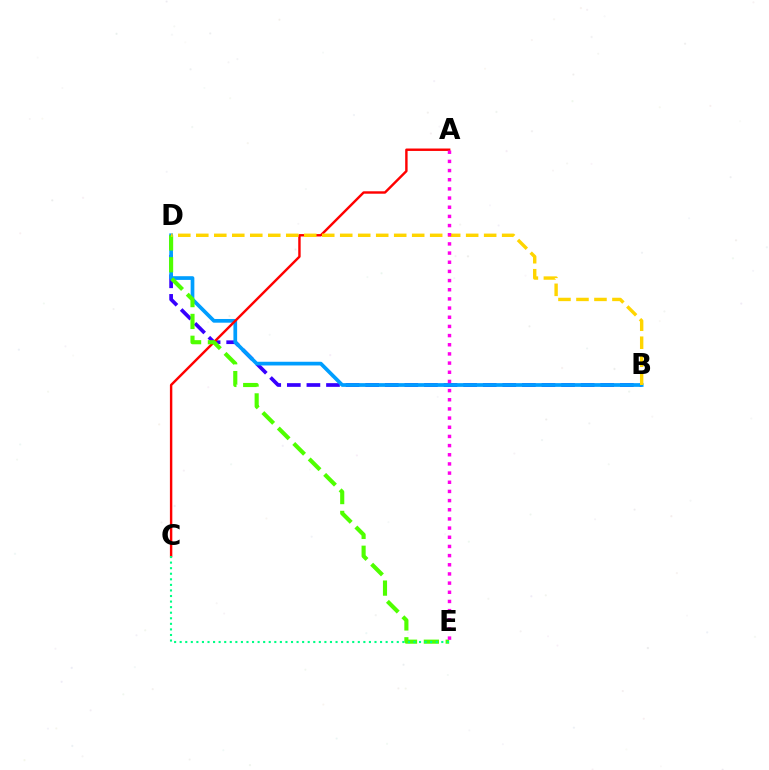{('B', 'D'): [{'color': '#3700ff', 'line_style': 'dashed', 'thickness': 2.66}, {'color': '#009eff', 'line_style': 'solid', 'thickness': 2.67}, {'color': '#ffd500', 'line_style': 'dashed', 'thickness': 2.44}], ('A', 'C'): [{'color': '#ff0000', 'line_style': 'solid', 'thickness': 1.74}], ('D', 'E'): [{'color': '#4fff00', 'line_style': 'dashed', 'thickness': 2.97}], ('A', 'E'): [{'color': '#ff00ed', 'line_style': 'dotted', 'thickness': 2.49}], ('C', 'E'): [{'color': '#00ff86', 'line_style': 'dotted', 'thickness': 1.51}]}